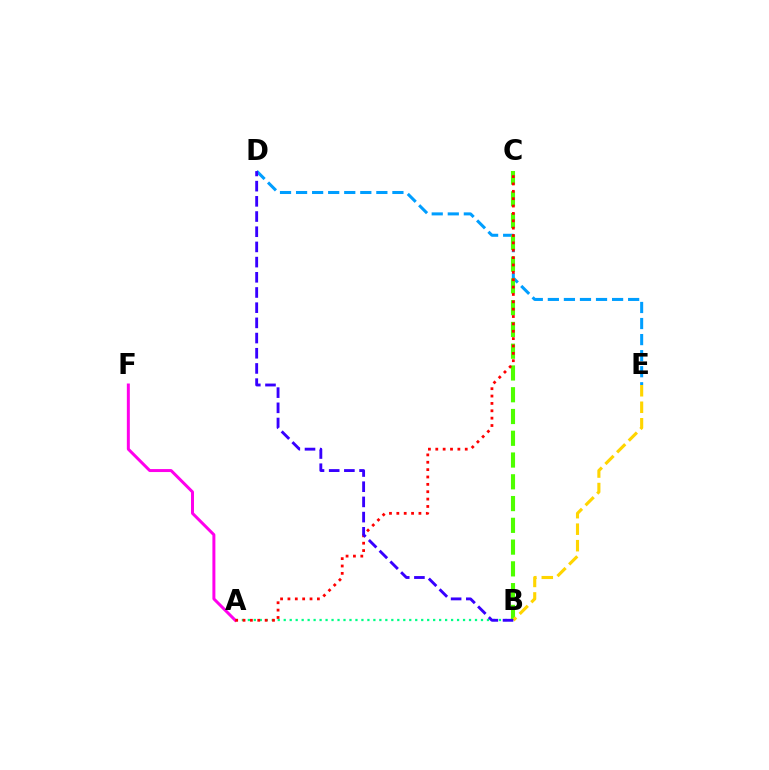{('D', 'E'): [{'color': '#009eff', 'line_style': 'dashed', 'thickness': 2.18}], ('A', 'B'): [{'color': '#00ff86', 'line_style': 'dotted', 'thickness': 1.62}], ('B', 'C'): [{'color': '#4fff00', 'line_style': 'dashed', 'thickness': 2.96}], ('B', 'E'): [{'color': '#ffd500', 'line_style': 'dashed', 'thickness': 2.24}], ('A', 'F'): [{'color': '#ff00ed', 'line_style': 'solid', 'thickness': 2.15}], ('A', 'C'): [{'color': '#ff0000', 'line_style': 'dotted', 'thickness': 2.0}], ('B', 'D'): [{'color': '#3700ff', 'line_style': 'dashed', 'thickness': 2.06}]}